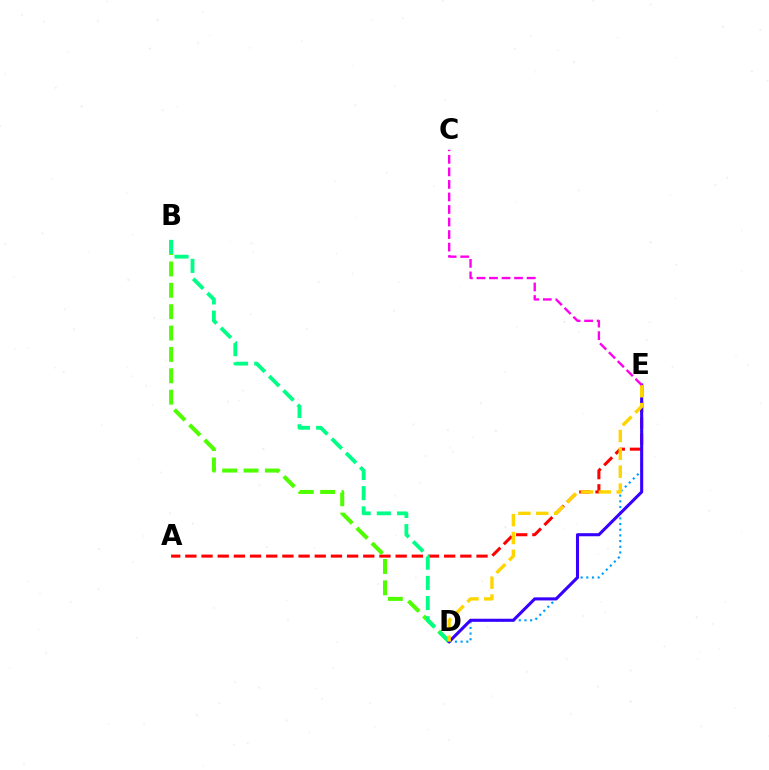{('A', 'E'): [{'color': '#ff0000', 'line_style': 'dashed', 'thickness': 2.2}], ('D', 'E'): [{'color': '#009eff', 'line_style': 'dotted', 'thickness': 1.54}, {'color': '#3700ff', 'line_style': 'solid', 'thickness': 2.21}, {'color': '#ffd500', 'line_style': 'dashed', 'thickness': 2.43}], ('B', 'D'): [{'color': '#4fff00', 'line_style': 'dashed', 'thickness': 2.9}, {'color': '#00ff86', 'line_style': 'dashed', 'thickness': 2.74}], ('C', 'E'): [{'color': '#ff00ed', 'line_style': 'dashed', 'thickness': 1.7}]}